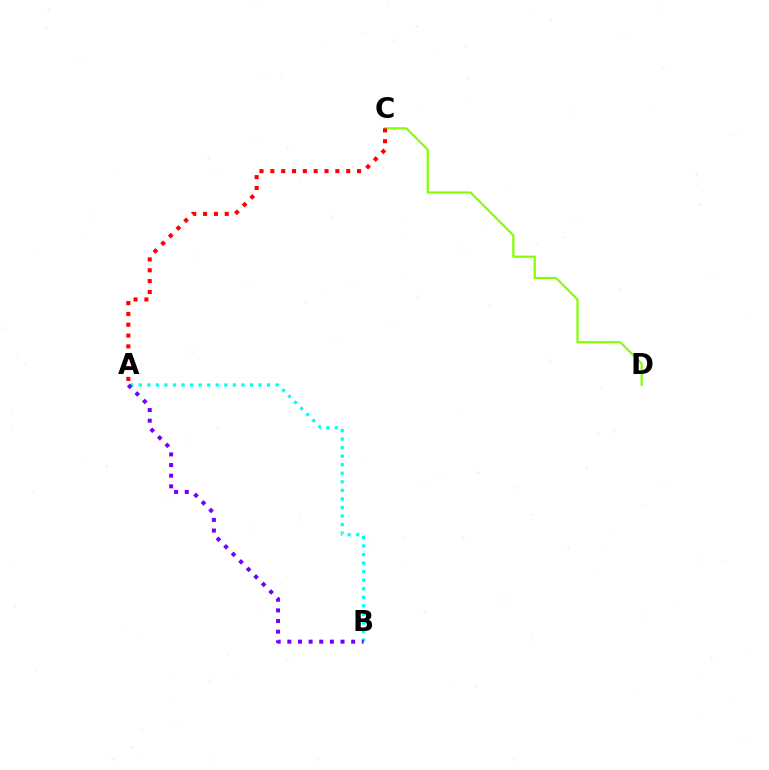{('A', 'B'): [{'color': '#00fff6', 'line_style': 'dotted', 'thickness': 2.32}, {'color': '#7200ff', 'line_style': 'dotted', 'thickness': 2.89}], ('C', 'D'): [{'color': '#84ff00', 'line_style': 'solid', 'thickness': 1.59}], ('A', 'C'): [{'color': '#ff0000', 'line_style': 'dotted', 'thickness': 2.94}]}